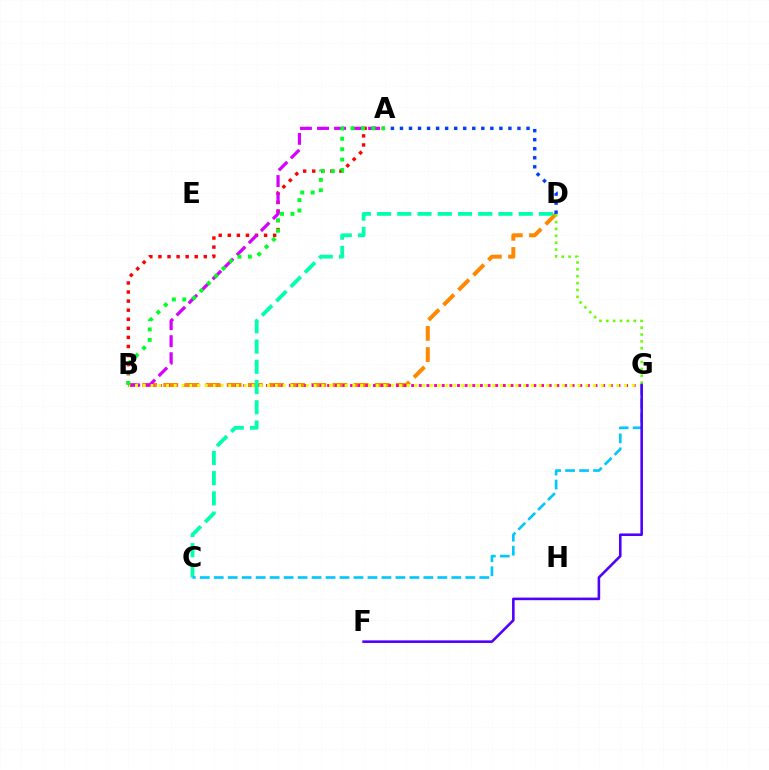{('A', 'B'): [{'color': '#ff0000', 'line_style': 'dotted', 'thickness': 2.47}, {'color': '#d600ff', 'line_style': 'dashed', 'thickness': 2.31}, {'color': '#00ff27', 'line_style': 'dotted', 'thickness': 2.83}], ('B', 'D'): [{'color': '#ff8800', 'line_style': 'dashed', 'thickness': 2.87}], ('B', 'G'): [{'color': '#ff00a0', 'line_style': 'dotted', 'thickness': 2.08}, {'color': '#eeff00', 'line_style': 'dotted', 'thickness': 2.11}], ('C', 'D'): [{'color': '#00ffaf', 'line_style': 'dashed', 'thickness': 2.75}], ('D', 'G'): [{'color': '#66ff00', 'line_style': 'dotted', 'thickness': 1.87}], ('C', 'G'): [{'color': '#00c7ff', 'line_style': 'dashed', 'thickness': 1.9}], ('F', 'G'): [{'color': '#4f00ff', 'line_style': 'solid', 'thickness': 1.86}], ('A', 'D'): [{'color': '#003fff', 'line_style': 'dotted', 'thickness': 2.46}]}